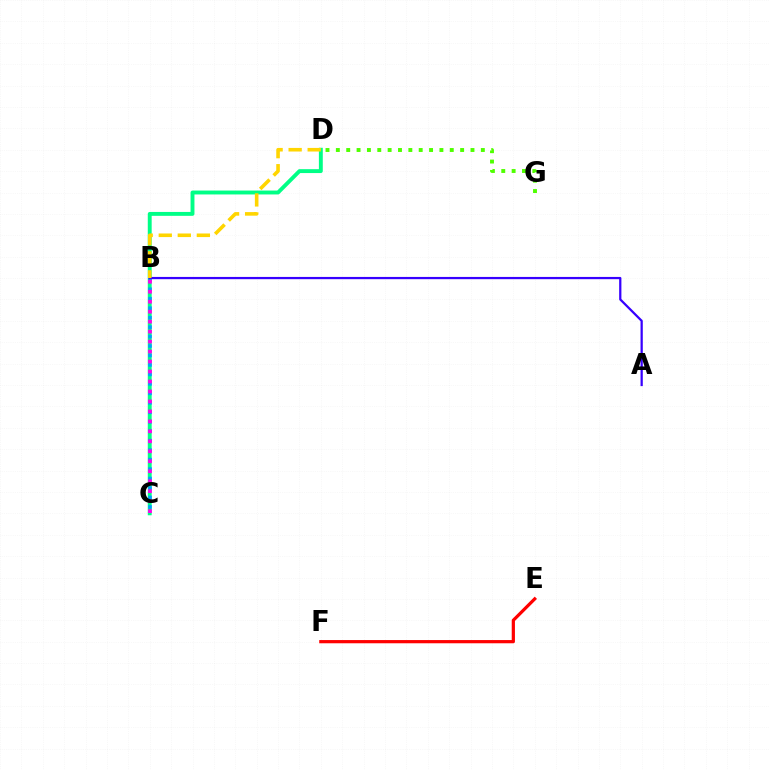{('C', 'D'): [{'color': '#00ff86', 'line_style': 'solid', 'thickness': 2.81}], ('B', 'C'): [{'color': '#009eff', 'line_style': 'dotted', 'thickness': 2.57}, {'color': '#ff00ed', 'line_style': 'dotted', 'thickness': 2.71}], ('A', 'B'): [{'color': '#3700ff', 'line_style': 'solid', 'thickness': 1.62}], ('E', 'F'): [{'color': '#ff0000', 'line_style': 'solid', 'thickness': 2.31}], ('B', 'D'): [{'color': '#ffd500', 'line_style': 'dashed', 'thickness': 2.59}], ('D', 'G'): [{'color': '#4fff00', 'line_style': 'dotted', 'thickness': 2.81}]}